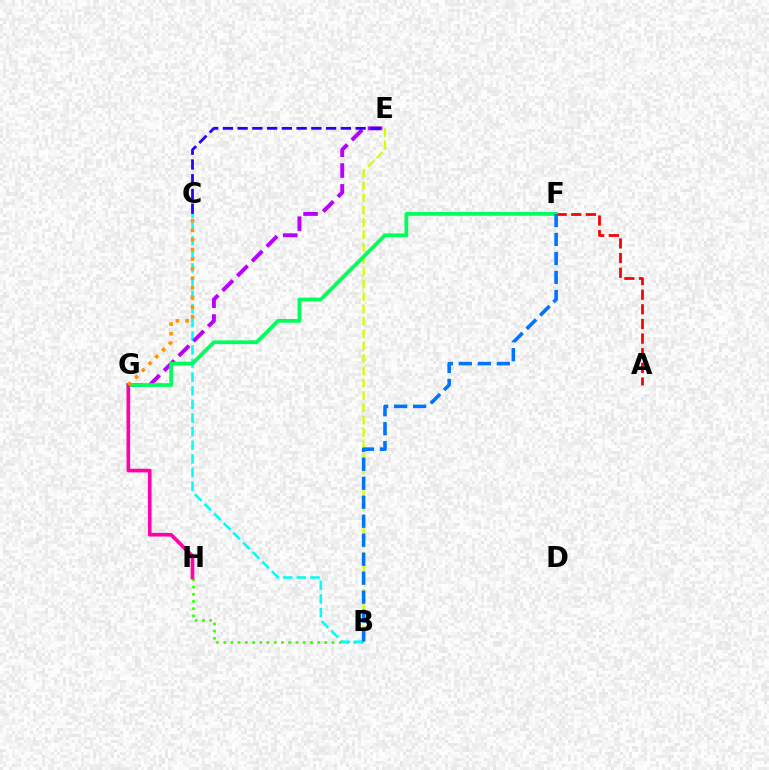{('A', 'F'): [{'color': '#ff0000', 'line_style': 'dashed', 'thickness': 1.99}], ('B', 'H'): [{'color': '#3dff00', 'line_style': 'dotted', 'thickness': 1.96}], ('B', 'E'): [{'color': '#d1ff00', 'line_style': 'dashed', 'thickness': 1.68}], ('B', 'C'): [{'color': '#00fff6', 'line_style': 'dashed', 'thickness': 1.85}], ('E', 'G'): [{'color': '#b900ff', 'line_style': 'dashed', 'thickness': 2.83}], ('F', 'G'): [{'color': '#00ff5c', 'line_style': 'solid', 'thickness': 2.7}], ('C', 'E'): [{'color': '#2500ff', 'line_style': 'dashed', 'thickness': 2.0}], ('G', 'H'): [{'color': '#ff00ac', 'line_style': 'solid', 'thickness': 2.64}], ('B', 'F'): [{'color': '#0074ff', 'line_style': 'dashed', 'thickness': 2.58}], ('C', 'G'): [{'color': '#ff9400', 'line_style': 'dotted', 'thickness': 2.61}]}